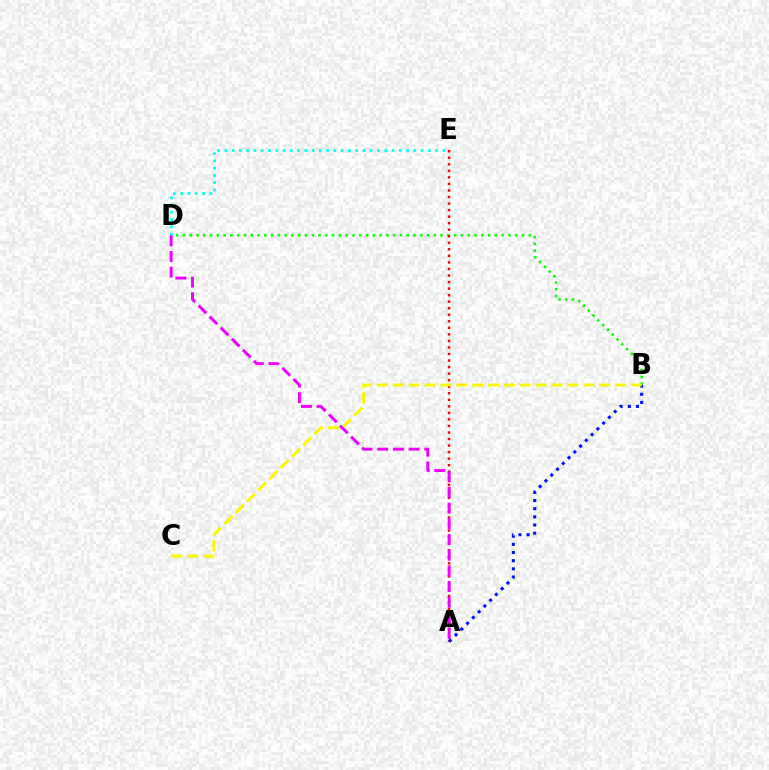{('D', 'E'): [{'color': '#00fff6', 'line_style': 'dotted', 'thickness': 1.97}], ('B', 'D'): [{'color': '#08ff00', 'line_style': 'dotted', 'thickness': 1.84}], ('A', 'E'): [{'color': '#ff0000', 'line_style': 'dotted', 'thickness': 1.78}], ('A', 'D'): [{'color': '#ee00ff', 'line_style': 'dashed', 'thickness': 2.13}], ('A', 'B'): [{'color': '#0010ff', 'line_style': 'dotted', 'thickness': 2.22}], ('B', 'C'): [{'color': '#fcf500', 'line_style': 'dashed', 'thickness': 2.16}]}